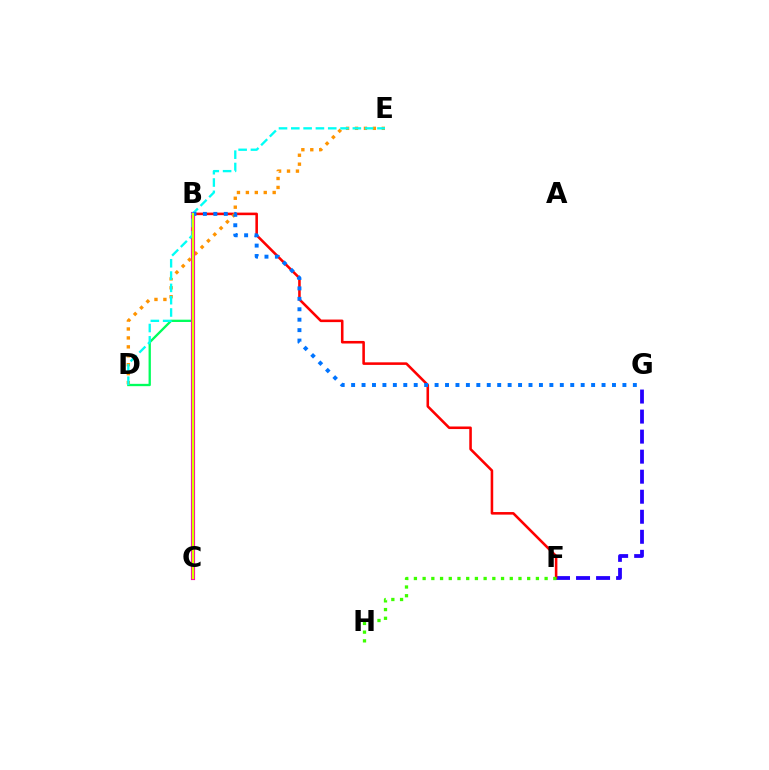{('B', 'D'): [{'color': '#00ff5c', 'line_style': 'solid', 'thickness': 1.67}], ('F', 'G'): [{'color': '#2500ff', 'line_style': 'dashed', 'thickness': 2.72}], ('B', 'C'): [{'color': '#b900ff', 'line_style': 'dotted', 'thickness': 1.93}, {'color': '#ff00ac', 'line_style': 'solid', 'thickness': 2.99}, {'color': '#d1ff00', 'line_style': 'solid', 'thickness': 1.62}], ('B', 'F'): [{'color': '#ff0000', 'line_style': 'solid', 'thickness': 1.85}], ('D', 'E'): [{'color': '#ff9400', 'line_style': 'dotted', 'thickness': 2.43}, {'color': '#00fff6', 'line_style': 'dashed', 'thickness': 1.67}], ('F', 'H'): [{'color': '#3dff00', 'line_style': 'dotted', 'thickness': 2.37}], ('B', 'G'): [{'color': '#0074ff', 'line_style': 'dotted', 'thickness': 2.84}]}